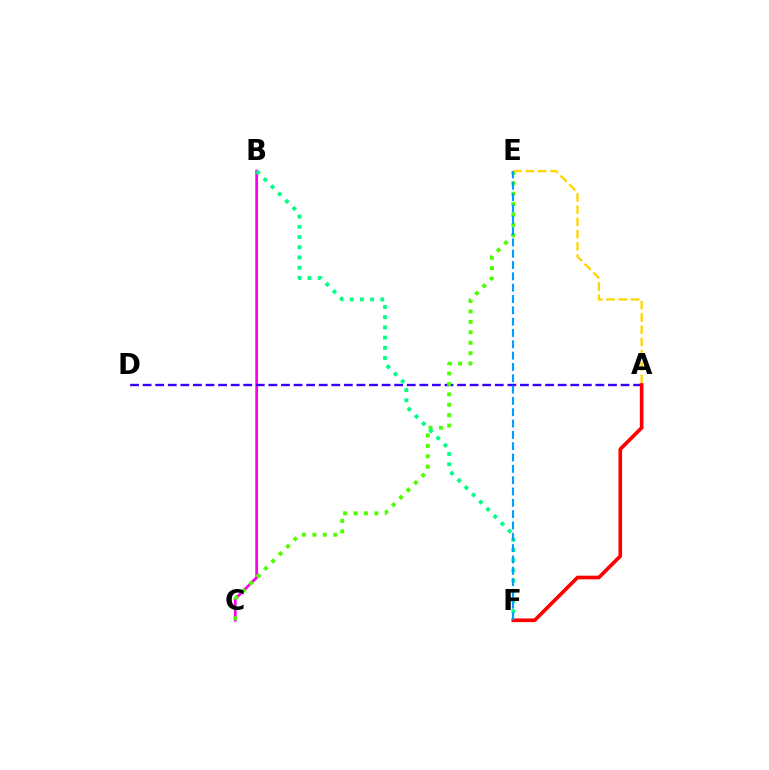{('B', 'C'): [{'color': '#ff00ed', 'line_style': 'solid', 'thickness': 1.99}], ('A', 'D'): [{'color': '#3700ff', 'line_style': 'dashed', 'thickness': 1.71}], ('C', 'E'): [{'color': '#4fff00', 'line_style': 'dotted', 'thickness': 2.83}], ('B', 'F'): [{'color': '#00ff86', 'line_style': 'dotted', 'thickness': 2.77}], ('A', 'E'): [{'color': '#ffd500', 'line_style': 'dashed', 'thickness': 1.67}], ('A', 'F'): [{'color': '#ff0000', 'line_style': 'solid', 'thickness': 2.63}], ('E', 'F'): [{'color': '#009eff', 'line_style': 'dashed', 'thickness': 1.54}]}